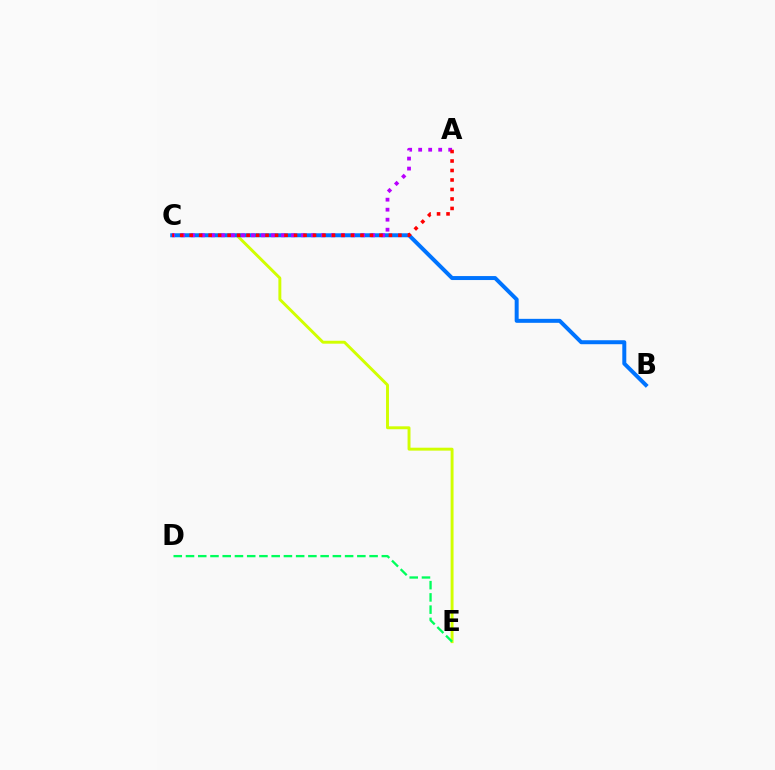{('C', 'E'): [{'color': '#d1ff00', 'line_style': 'solid', 'thickness': 2.11}], ('D', 'E'): [{'color': '#00ff5c', 'line_style': 'dashed', 'thickness': 1.66}], ('B', 'C'): [{'color': '#0074ff', 'line_style': 'solid', 'thickness': 2.86}], ('A', 'C'): [{'color': '#b900ff', 'line_style': 'dotted', 'thickness': 2.72}, {'color': '#ff0000', 'line_style': 'dotted', 'thickness': 2.58}]}